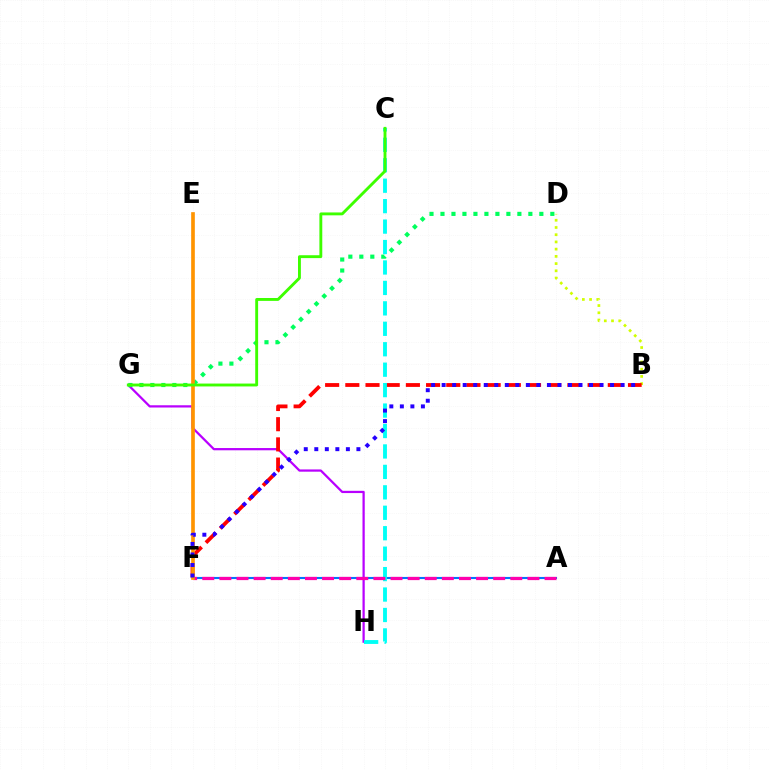{('G', 'H'): [{'color': '#b900ff', 'line_style': 'solid', 'thickness': 1.62}], ('B', 'D'): [{'color': '#d1ff00', 'line_style': 'dotted', 'thickness': 1.96}], ('A', 'F'): [{'color': '#0074ff', 'line_style': 'solid', 'thickness': 1.51}, {'color': '#ff00ac', 'line_style': 'dashed', 'thickness': 2.32}], ('B', 'F'): [{'color': '#ff0000', 'line_style': 'dashed', 'thickness': 2.74}, {'color': '#2500ff', 'line_style': 'dotted', 'thickness': 2.86}], ('C', 'H'): [{'color': '#00fff6', 'line_style': 'dashed', 'thickness': 2.78}], ('D', 'G'): [{'color': '#00ff5c', 'line_style': 'dotted', 'thickness': 2.98}], ('E', 'F'): [{'color': '#ff9400', 'line_style': 'solid', 'thickness': 2.64}], ('C', 'G'): [{'color': '#3dff00', 'line_style': 'solid', 'thickness': 2.07}]}